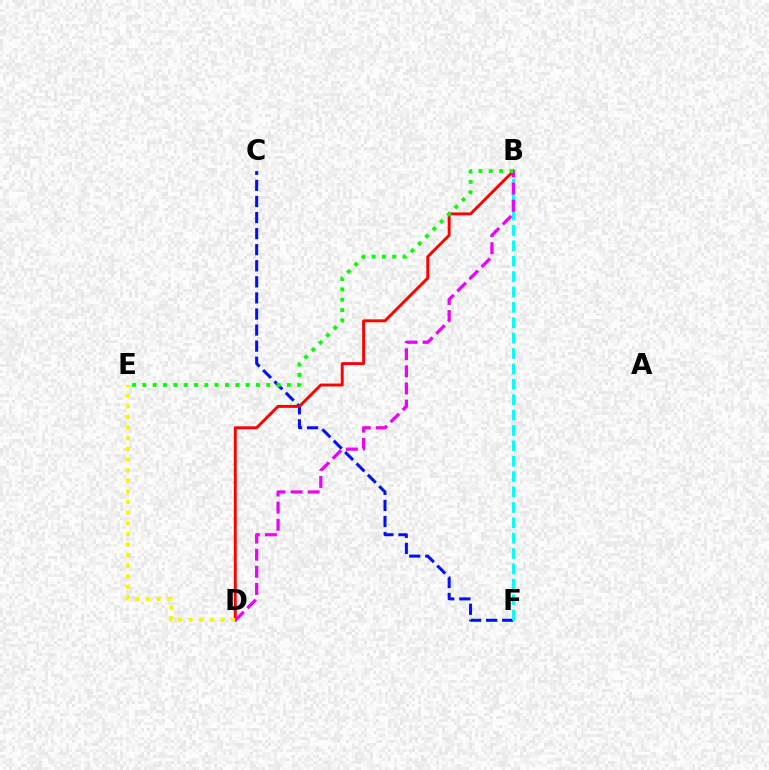{('C', 'F'): [{'color': '#0010ff', 'line_style': 'dashed', 'thickness': 2.18}], ('B', 'D'): [{'color': '#ff0000', 'line_style': 'solid', 'thickness': 2.11}, {'color': '#ee00ff', 'line_style': 'dashed', 'thickness': 2.32}], ('B', 'F'): [{'color': '#00fff6', 'line_style': 'dashed', 'thickness': 2.09}], ('D', 'E'): [{'color': '#fcf500', 'line_style': 'dotted', 'thickness': 2.88}], ('B', 'E'): [{'color': '#08ff00', 'line_style': 'dotted', 'thickness': 2.8}]}